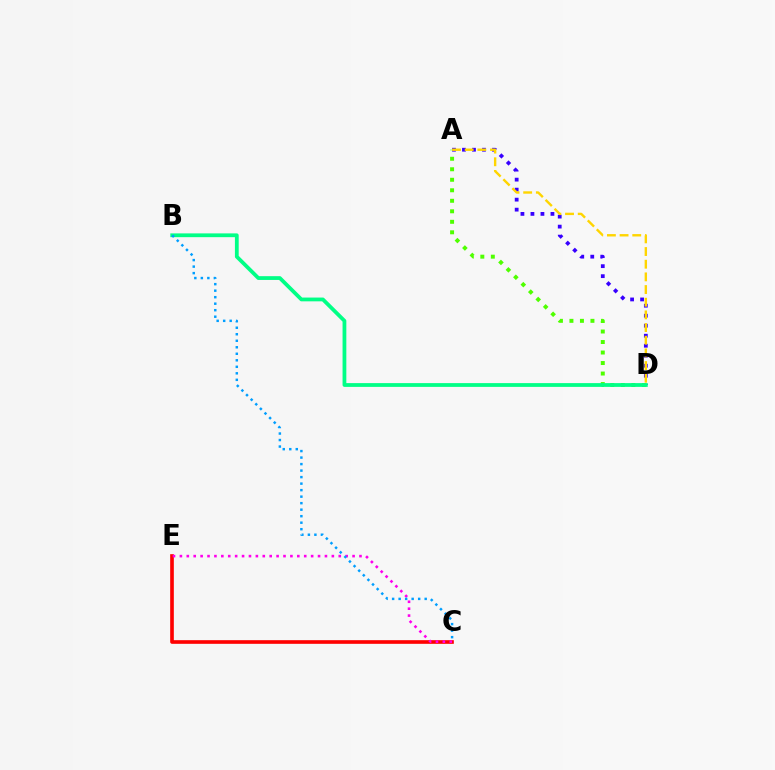{('C', 'E'): [{'color': '#ff0000', 'line_style': 'solid', 'thickness': 2.63}, {'color': '#ff00ed', 'line_style': 'dotted', 'thickness': 1.88}], ('A', 'D'): [{'color': '#3700ff', 'line_style': 'dotted', 'thickness': 2.72}, {'color': '#4fff00', 'line_style': 'dotted', 'thickness': 2.85}, {'color': '#ffd500', 'line_style': 'dashed', 'thickness': 1.72}], ('B', 'D'): [{'color': '#00ff86', 'line_style': 'solid', 'thickness': 2.72}], ('B', 'C'): [{'color': '#009eff', 'line_style': 'dotted', 'thickness': 1.77}]}